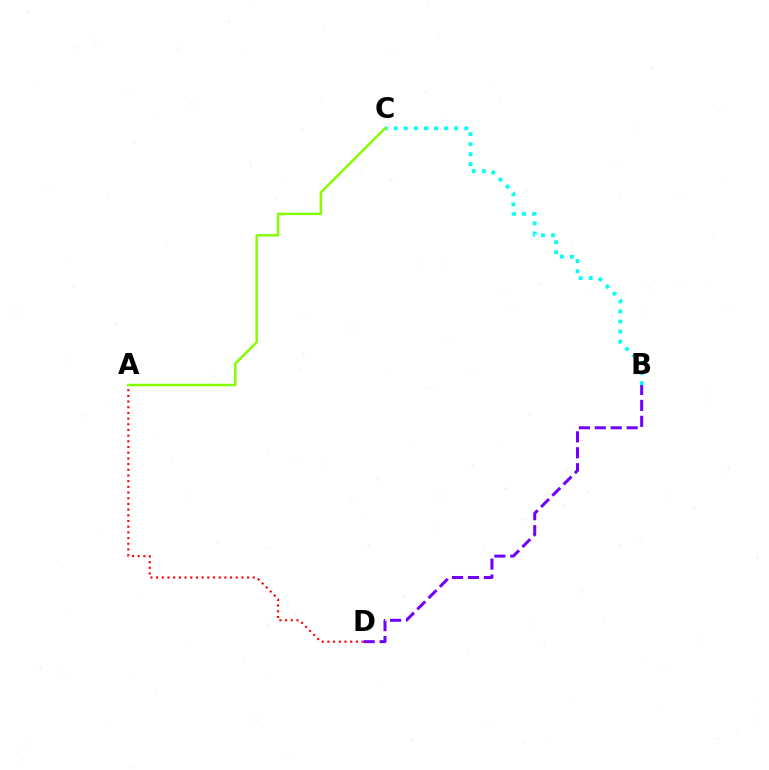{('B', 'C'): [{'color': '#00fff6', 'line_style': 'dotted', 'thickness': 2.74}], ('A', 'D'): [{'color': '#ff0000', 'line_style': 'dotted', 'thickness': 1.55}], ('A', 'C'): [{'color': '#84ff00', 'line_style': 'solid', 'thickness': 1.79}], ('B', 'D'): [{'color': '#7200ff', 'line_style': 'dashed', 'thickness': 2.16}]}